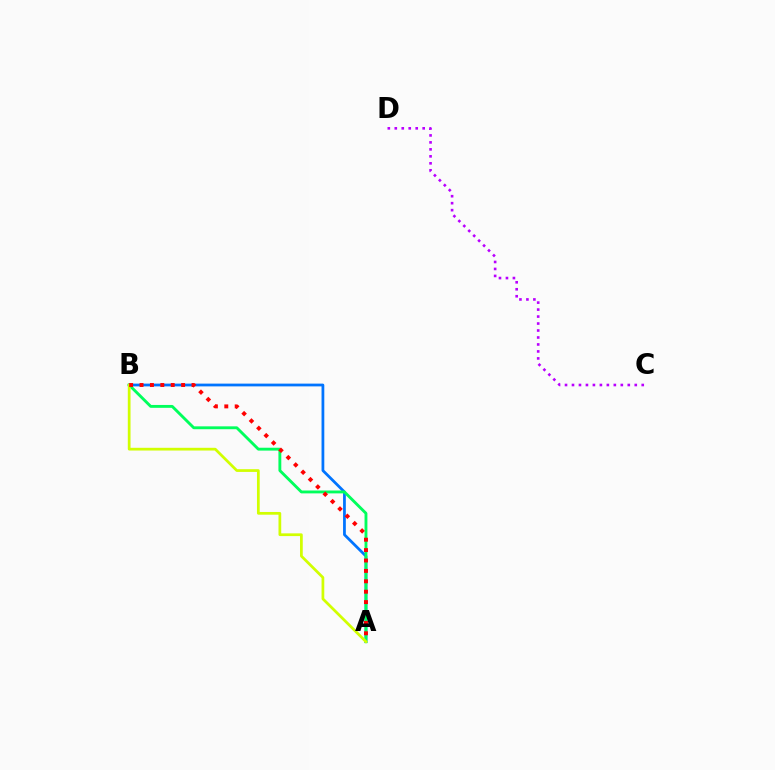{('A', 'B'): [{'color': '#0074ff', 'line_style': 'solid', 'thickness': 1.99}, {'color': '#00ff5c', 'line_style': 'solid', 'thickness': 2.07}, {'color': '#d1ff00', 'line_style': 'solid', 'thickness': 1.97}, {'color': '#ff0000', 'line_style': 'dotted', 'thickness': 2.83}], ('C', 'D'): [{'color': '#b900ff', 'line_style': 'dotted', 'thickness': 1.89}]}